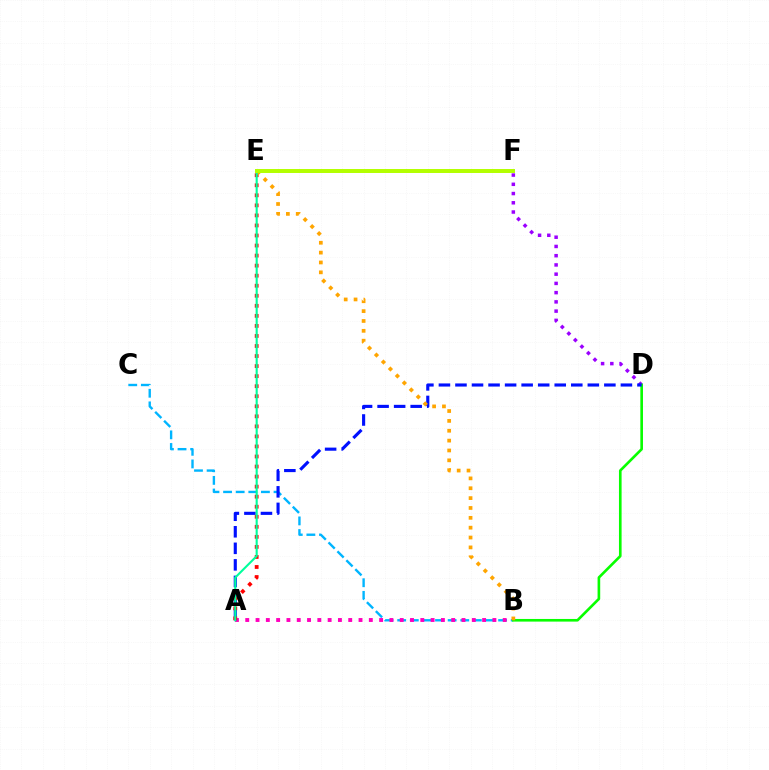{('B', 'C'): [{'color': '#00b5ff', 'line_style': 'dashed', 'thickness': 1.71}], ('D', 'F'): [{'color': '#9b00ff', 'line_style': 'dotted', 'thickness': 2.51}], ('A', 'B'): [{'color': '#ff00bd', 'line_style': 'dotted', 'thickness': 2.8}], ('B', 'D'): [{'color': '#08ff00', 'line_style': 'solid', 'thickness': 1.9}], ('A', 'D'): [{'color': '#0010ff', 'line_style': 'dashed', 'thickness': 2.25}], ('A', 'E'): [{'color': '#ff0000', 'line_style': 'dotted', 'thickness': 2.73}, {'color': '#00ff9d', 'line_style': 'solid', 'thickness': 1.51}], ('B', 'E'): [{'color': '#ffa500', 'line_style': 'dotted', 'thickness': 2.68}], ('E', 'F'): [{'color': '#b3ff00', 'line_style': 'solid', 'thickness': 2.86}]}